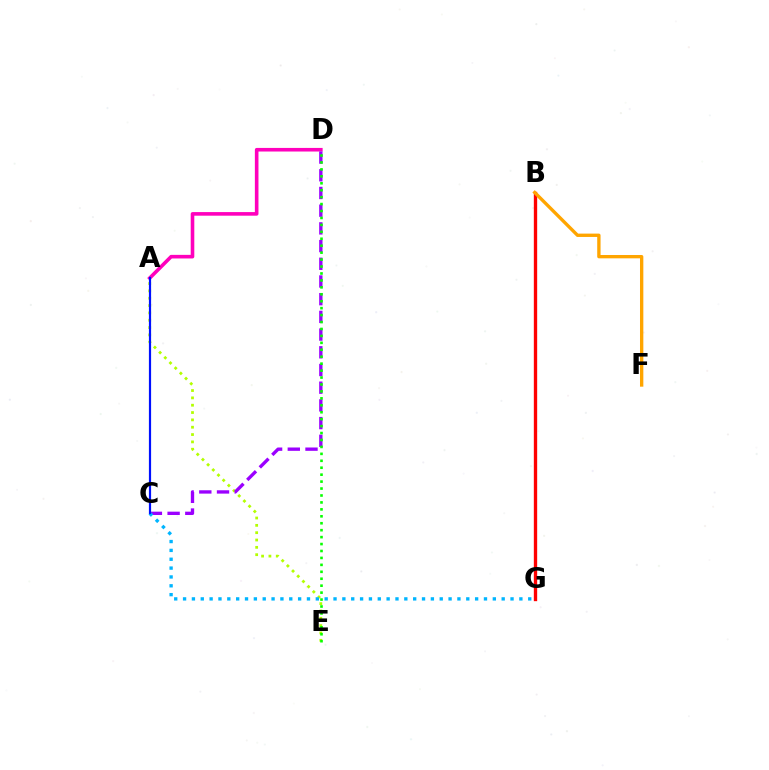{('B', 'G'): [{'color': '#00ff9d', 'line_style': 'dashed', 'thickness': 2.04}, {'color': '#ff0000', 'line_style': 'solid', 'thickness': 2.41}], ('A', 'D'): [{'color': '#ff00bd', 'line_style': 'solid', 'thickness': 2.59}], ('A', 'E'): [{'color': '#b3ff00', 'line_style': 'dotted', 'thickness': 1.99}], ('C', 'D'): [{'color': '#9b00ff', 'line_style': 'dashed', 'thickness': 2.4}], ('C', 'G'): [{'color': '#00b5ff', 'line_style': 'dotted', 'thickness': 2.4}], ('B', 'F'): [{'color': '#ffa500', 'line_style': 'solid', 'thickness': 2.41}], ('D', 'E'): [{'color': '#08ff00', 'line_style': 'dotted', 'thickness': 1.89}], ('A', 'C'): [{'color': '#0010ff', 'line_style': 'solid', 'thickness': 1.58}]}